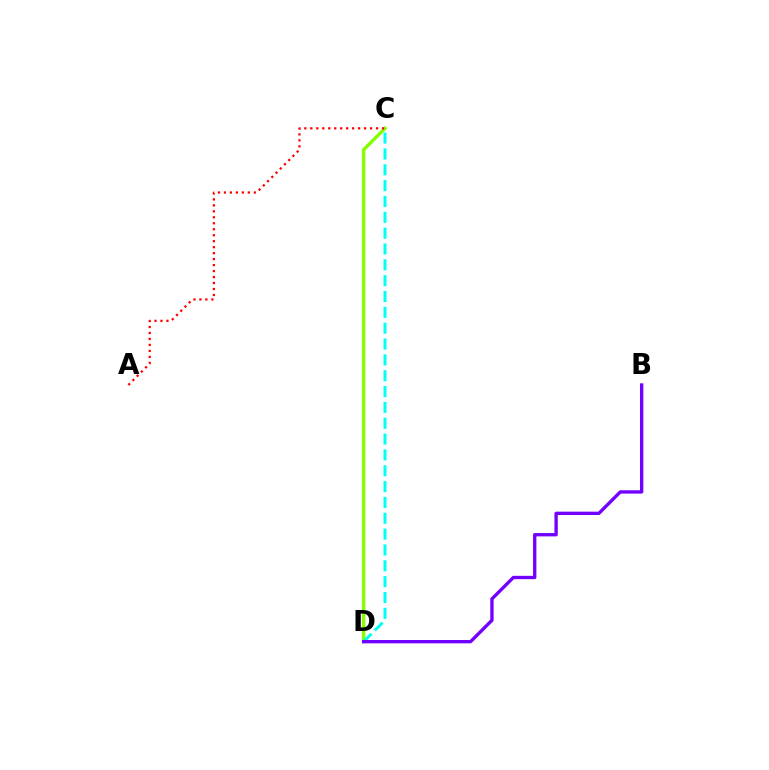{('C', 'D'): [{'color': '#84ff00', 'line_style': 'solid', 'thickness': 2.44}, {'color': '#00fff6', 'line_style': 'dashed', 'thickness': 2.15}], ('A', 'C'): [{'color': '#ff0000', 'line_style': 'dotted', 'thickness': 1.62}], ('B', 'D'): [{'color': '#7200ff', 'line_style': 'solid', 'thickness': 2.4}]}